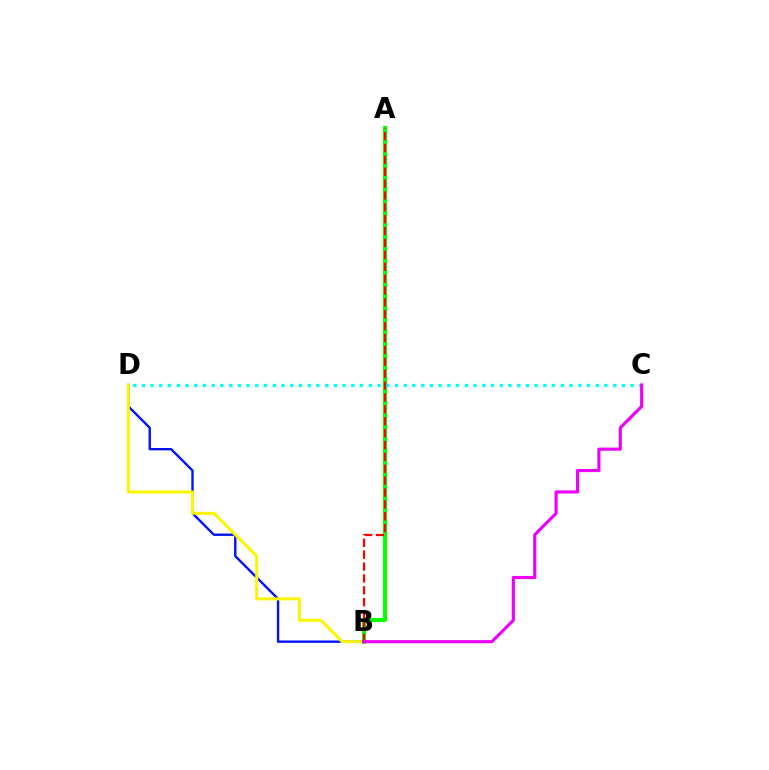{('B', 'D'): [{'color': '#0010ff', 'line_style': 'solid', 'thickness': 1.7}, {'color': '#fcf500', 'line_style': 'solid', 'thickness': 2.17}], ('A', 'B'): [{'color': '#08ff00', 'line_style': 'solid', 'thickness': 2.94}, {'color': '#ff0000', 'line_style': 'dashed', 'thickness': 1.61}], ('C', 'D'): [{'color': '#00fff6', 'line_style': 'dotted', 'thickness': 2.37}], ('B', 'C'): [{'color': '#ee00ff', 'line_style': 'solid', 'thickness': 2.25}]}